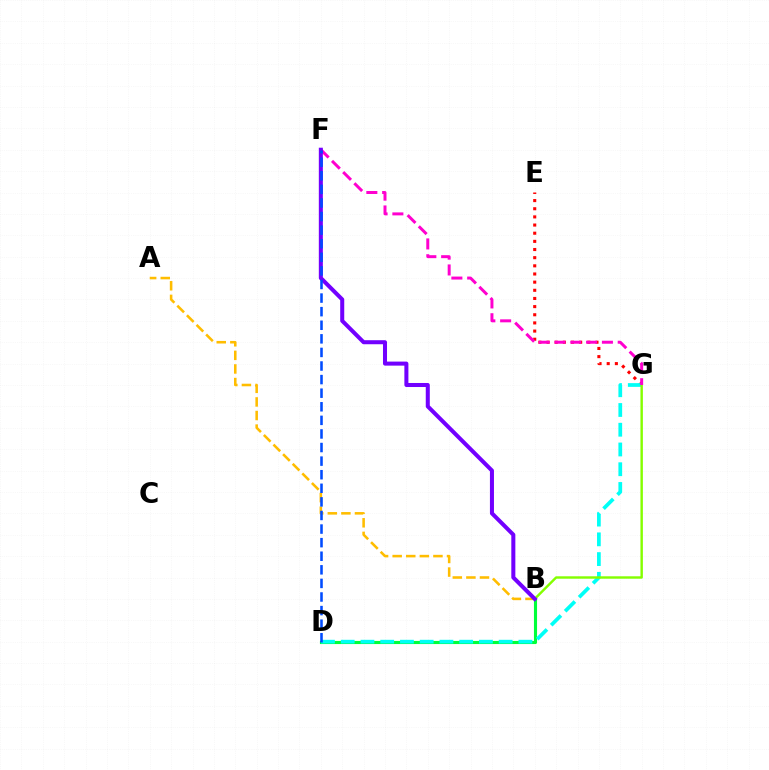{('B', 'D'): [{'color': '#00ff39', 'line_style': 'solid', 'thickness': 2.24}], ('E', 'G'): [{'color': '#ff0000', 'line_style': 'dotted', 'thickness': 2.22}], ('A', 'B'): [{'color': '#ffbd00', 'line_style': 'dashed', 'thickness': 1.85}], ('D', 'G'): [{'color': '#00fff6', 'line_style': 'dashed', 'thickness': 2.68}], ('B', 'G'): [{'color': '#84ff00', 'line_style': 'solid', 'thickness': 1.75}], ('F', 'G'): [{'color': '#ff00cf', 'line_style': 'dashed', 'thickness': 2.15}], ('B', 'F'): [{'color': '#7200ff', 'line_style': 'solid', 'thickness': 2.9}], ('D', 'F'): [{'color': '#004bff', 'line_style': 'dashed', 'thickness': 1.85}]}